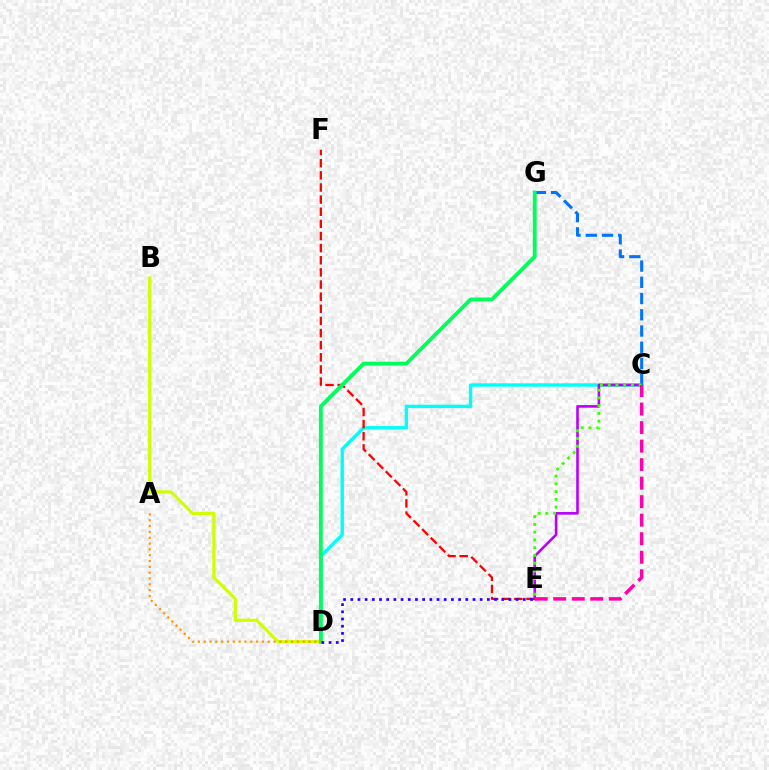{('C', 'D'): [{'color': '#00fff6', 'line_style': 'solid', 'thickness': 2.42}], ('C', 'E'): [{'color': '#b900ff', 'line_style': 'solid', 'thickness': 1.88}, {'color': '#3dff00', 'line_style': 'dotted', 'thickness': 2.1}, {'color': '#ff00ac', 'line_style': 'dashed', 'thickness': 2.52}], ('B', 'D'): [{'color': '#d1ff00', 'line_style': 'solid', 'thickness': 2.32}], ('C', 'G'): [{'color': '#0074ff', 'line_style': 'dashed', 'thickness': 2.21}], ('E', 'F'): [{'color': '#ff0000', 'line_style': 'dashed', 'thickness': 1.65}], ('D', 'G'): [{'color': '#00ff5c', 'line_style': 'solid', 'thickness': 2.76}], ('A', 'D'): [{'color': '#ff9400', 'line_style': 'dotted', 'thickness': 1.58}], ('D', 'E'): [{'color': '#2500ff', 'line_style': 'dotted', 'thickness': 1.95}]}